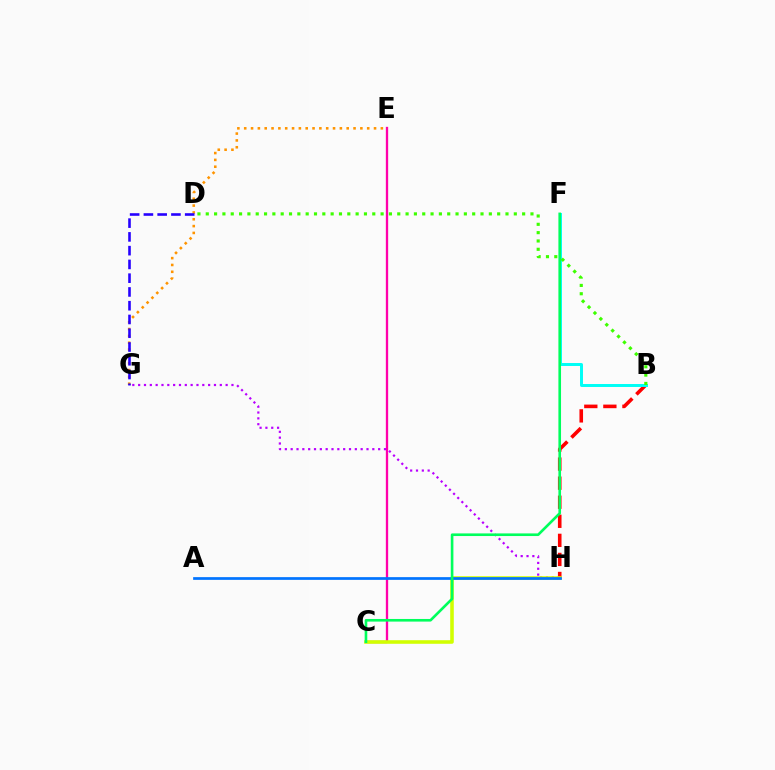{('C', 'E'): [{'color': '#ff00ac', 'line_style': 'solid', 'thickness': 1.67}], ('G', 'H'): [{'color': '#b900ff', 'line_style': 'dotted', 'thickness': 1.58}], ('B', 'H'): [{'color': '#ff0000', 'line_style': 'dashed', 'thickness': 2.59}], ('C', 'H'): [{'color': '#d1ff00', 'line_style': 'solid', 'thickness': 2.57}], ('E', 'G'): [{'color': '#ff9400', 'line_style': 'dotted', 'thickness': 1.86}], ('A', 'H'): [{'color': '#0074ff', 'line_style': 'solid', 'thickness': 1.96}], ('B', 'F'): [{'color': '#00fff6', 'line_style': 'solid', 'thickness': 2.13}], ('C', 'F'): [{'color': '#00ff5c', 'line_style': 'solid', 'thickness': 1.89}], ('D', 'G'): [{'color': '#2500ff', 'line_style': 'dashed', 'thickness': 1.87}], ('B', 'D'): [{'color': '#3dff00', 'line_style': 'dotted', 'thickness': 2.26}]}